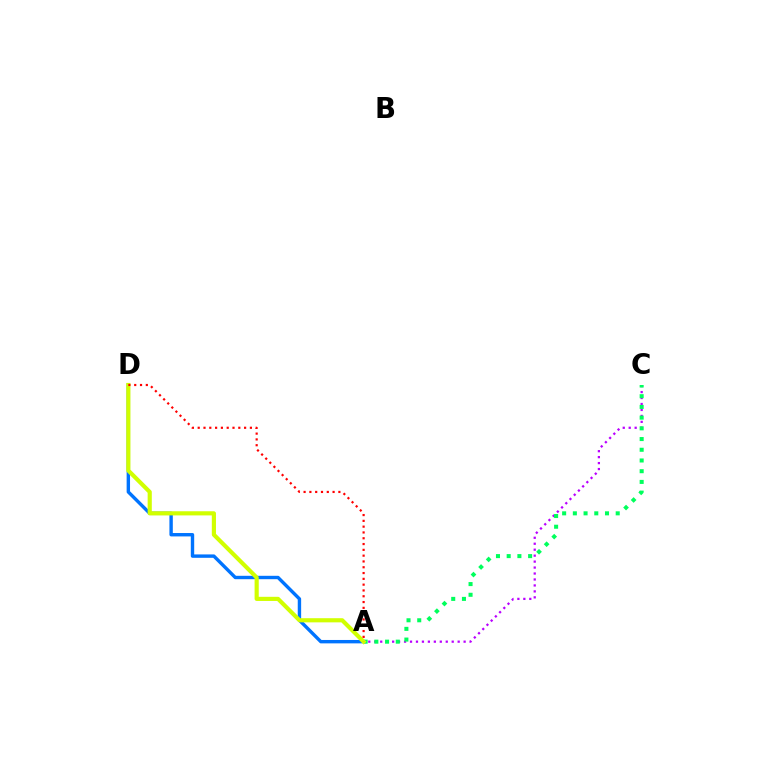{('A', 'C'): [{'color': '#b900ff', 'line_style': 'dotted', 'thickness': 1.62}, {'color': '#00ff5c', 'line_style': 'dotted', 'thickness': 2.91}], ('A', 'D'): [{'color': '#0074ff', 'line_style': 'solid', 'thickness': 2.44}, {'color': '#d1ff00', 'line_style': 'solid', 'thickness': 2.99}, {'color': '#ff0000', 'line_style': 'dotted', 'thickness': 1.58}]}